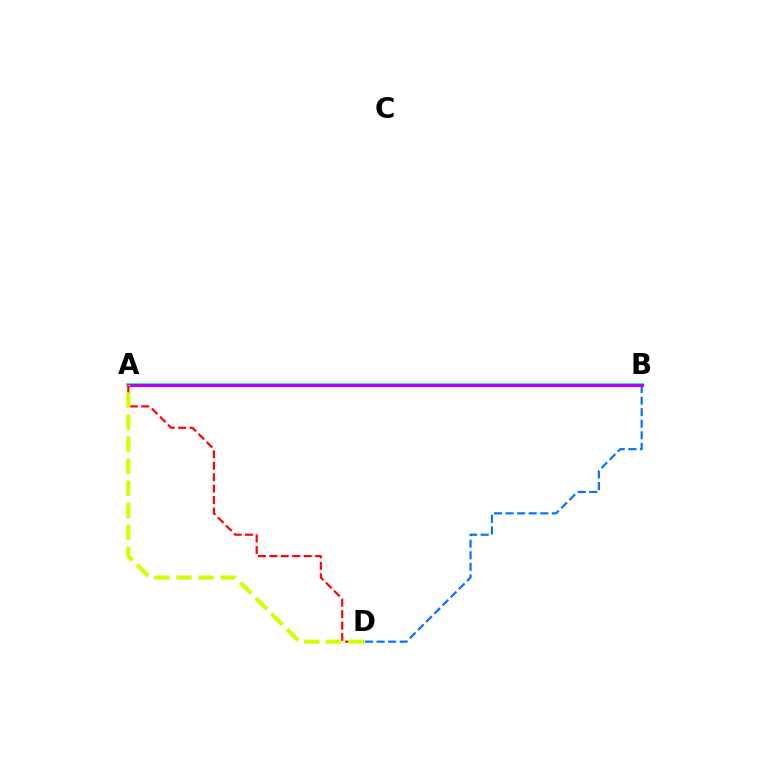{('A', 'B'): [{'color': '#00ff5c', 'line_style': 'solid', 'thickness': 2.65}, {'color': '#b900ff', 'line_style': 'solid', 'thickness': 2.23}], ('B', 'D'): [{'color': '#0074ff', 'line_style': 'dashed', 'thickness': 1.57}], ('A', 'D'): [{'color': '#ff0000', 'line_style': 'dashed', 'thickness': 1.55}, {'color': '#d1ff00', 'line_style': 'dashed', 'thickness': 3.0}]}